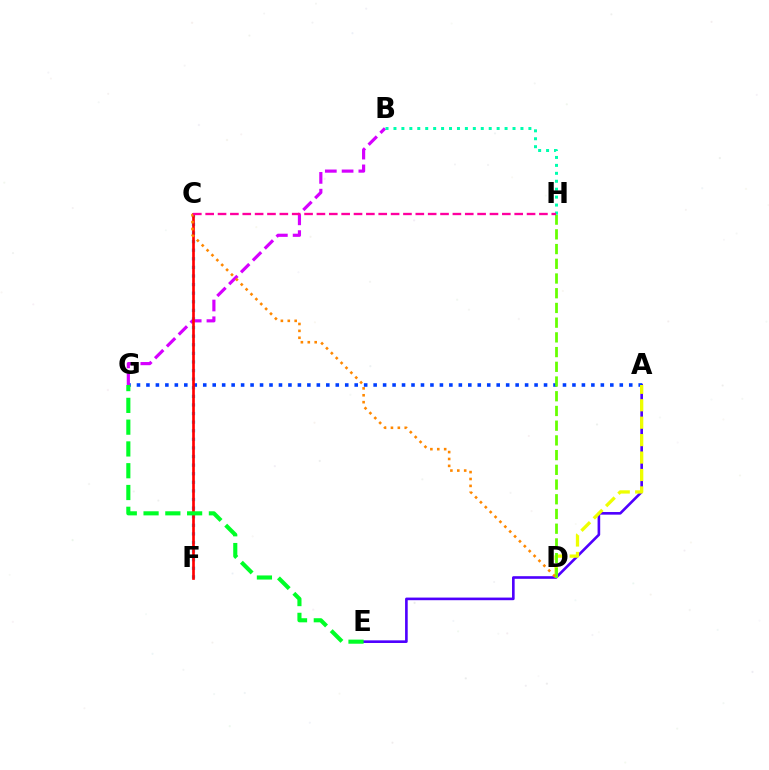{('A', 'E'): [{'color': '#4f00ff', 'line_style': 'solid', 'thickness': 1.89}], ('C', 'F'): [{'color': '#00c7ff', 'line_style': 'dotted', 'thickness': 2.34}, {'color': '#ff0000', 'line_style': 'solid', 'thickness': 1.93}], ('A', 'G'): [{'color': '#003fff', 'line_style': 'dotted', 'thickness': 2.57}], ('B', 'G'): [{'color': '#d600ff', 'line_style': 'dashed', 'thickness': 2.28}], ('A', 'D'): [{'color': '#eeff00', 'line_style': 'dashed', 'thickness': 2.37}], ('D', 'H'): [{'color': '#66ff00', 'line_style': 'dashed', 'thickness': 2.0}], ('B', 'H'): [{'color': '#00ffaf', 'line_style': 'dotted', 'thickness': 2.16}], ('C', 'D'): [{'color': '#ff8800', 'line_style': 'dotted', 'thickness': 1.87}], ('C', 'H'): [{'color': '#ff00a0', 'line_style': 'dashed', 'thickness': 1.68}], ('E', 'G'): [{'color': '#00ff27', 'line_style': 'dashed', 'thickness': 2.96}]}